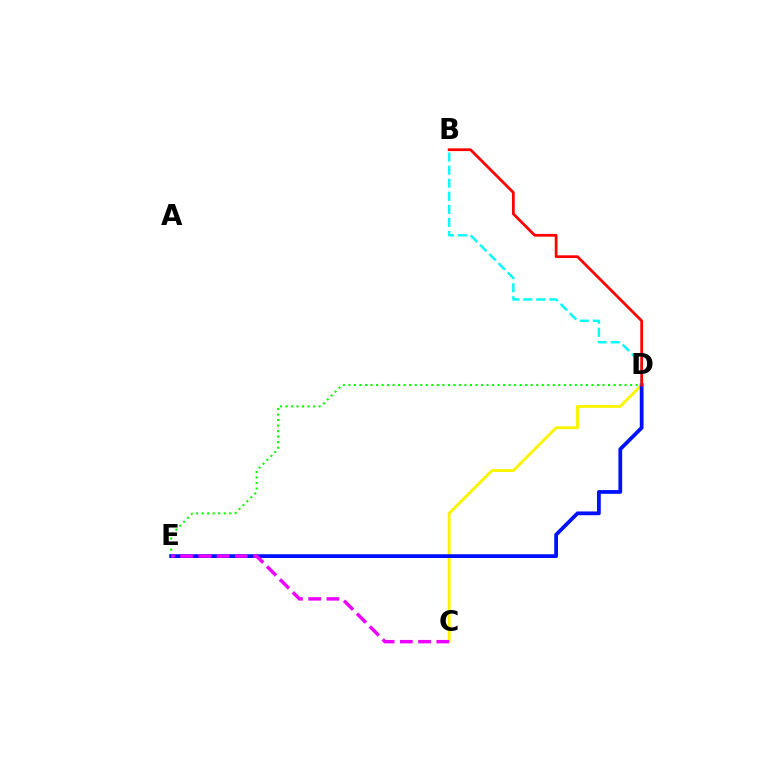{('D', 'E'): [{'color': '#08ff00', 'line_style': 'dotted', 'thickness': 1.5}, {'color': '#0010ff', 'line_style': 'solid', 'thickness': 2.7}], ('C', 'D'): [{'color': '#fcf500', 'line_style': 'solid', 'thickness': 2.09}], ('B', 'D'): [{'color': '#00fff6', 'line_style': 'dashed', 'thickness': 1.77}, {'color': '#ff0000', 'line_style': 'solid', 'thickness': 1.99}], ('C', 'E'): [{'color': '#ee00ff', 'line_style': 'dashed', 'thickness': 2.48}]}